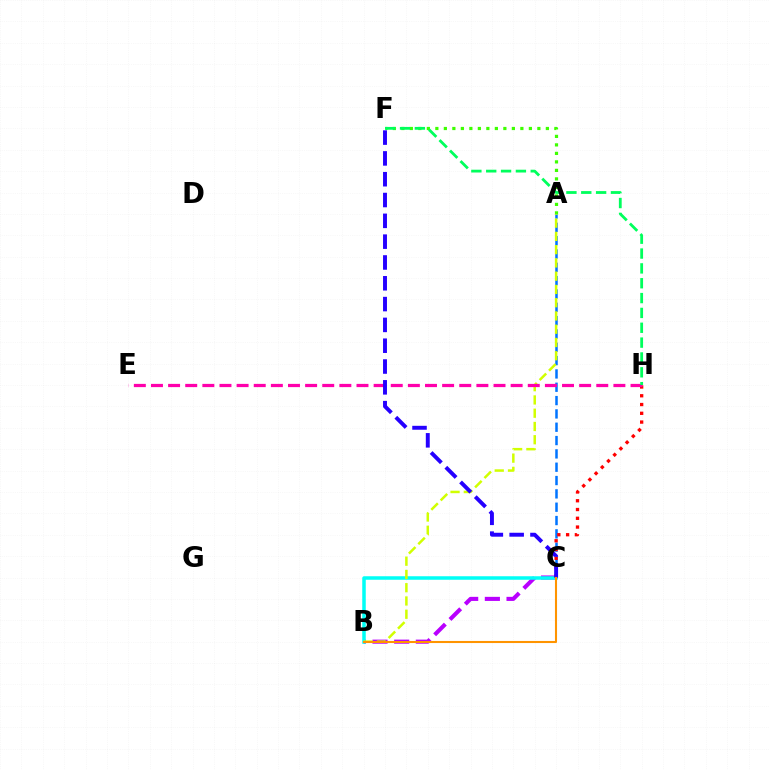{('A', 'C'): [{'color': '#0074ff', 'line_style': 'dashed', 'thickness': 1.81}], ('B', 'C'): [{'color': '#b900ff', 'line_style': 'dashed', 'thickness': 2.95}, {'color': '#00fff6', 'line_style': 'solid', 'thickness': 2.53}, {'color': '#ff9400', 'line_style': 'solid', 'thickness': 1.5}], ('A', 'F'): [{'color': '#3dff00', 'line_style': 'dotted', 'thickness': 2.31}], ('C', 'H'): [{'color': '#ff0000', 'line_style': 'dotted', 'thickness': 2.38}], ('A', 'B'): [{'color': '#d1ff00', 'line_style': 'dashed', 'thickness': 1.8}], ('E', 'H'): [{'color': '#ff00ac', 'line_style': 'dashed', 'thickness': 2.33}], ('F', 'H'): [{'color': '#00ff5c', 'line_style': 'dashed', 'thickness': 2.02}], ('C', 'F'): [{'color': '#2500ff', 'line_style': 'dashed', 'thickness': 2.83}]}